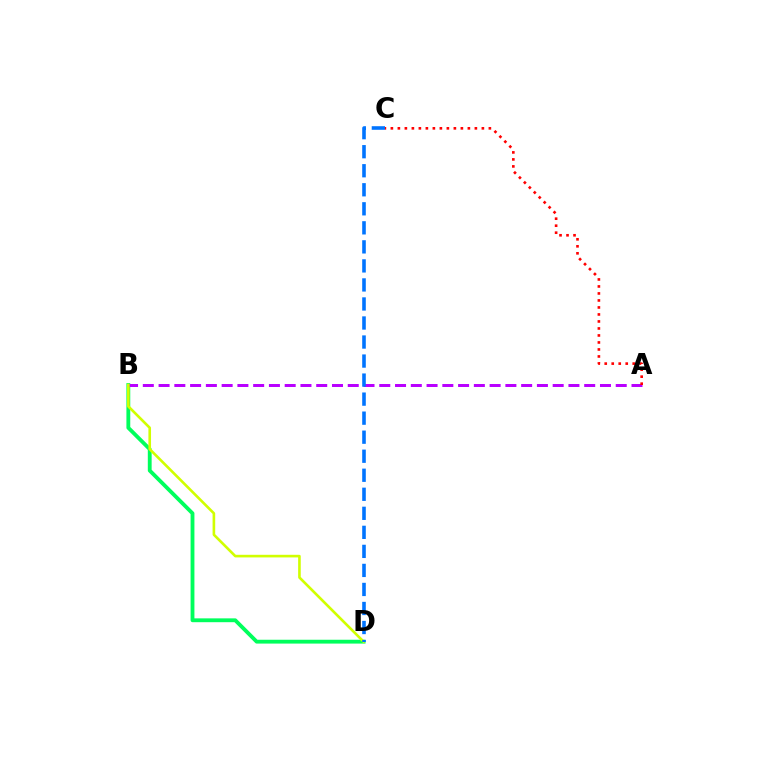{('B', 'D'): [{'color': '#00ff5c', 'line_style': 'solid', 'thickness': 2.76}, {'color': '#d1ff00', 'line_style': 'solid', 'thickness': 1.89}], ('A', 'B'): [{'color': '#b900ff', 'line_style': 'dashed', 'thickness': 2.14}], ('A', 'C'): [{'color': '#ff0000', 'line_style': 'dotted', 'thickness': 1.9}], ('C', 'D'): [{'color': '#0074ff', 'line_style': 'dashed', 'thickness': 2.59}]}